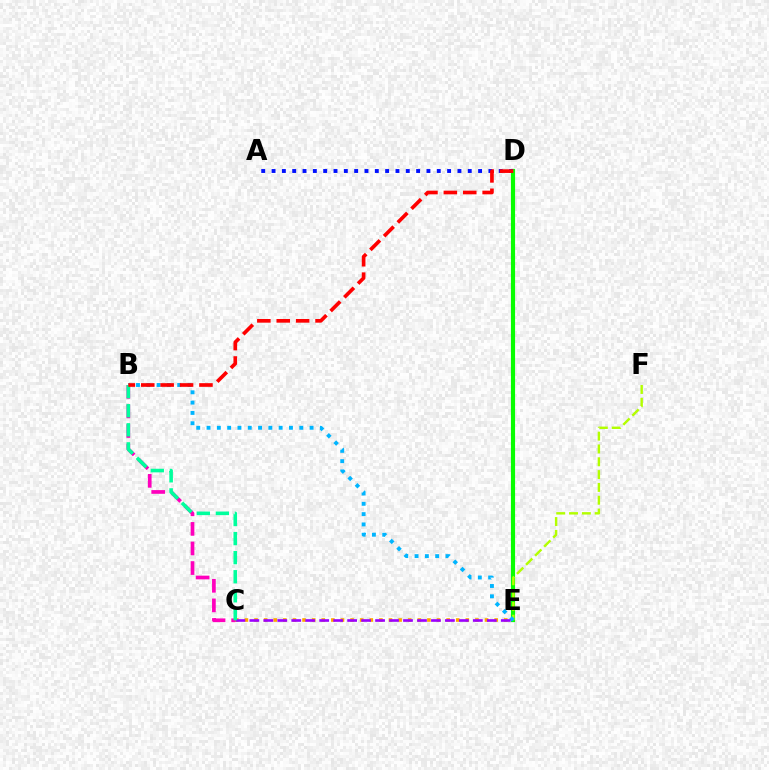{('D', 'E'): [{'color': '#08ff00', 'line_style': 'solid', 'thickness': 2.99}], ('C', 'E'): [{'color': '#ffa500', 'line_style': 'dotted', 'thickness': 2.61}, {'color': '#9b00ff', 'line_style': 'dashed', 'thickness': 1.9}], ('E', 'F'): [{'color': '#b3ff00', 'line_style': 'dashed', 'thickness': 1.74}], ('A', 'D'): [{'color': '#0010ff', 'line_style': 'dotted', 'thickness': 2.81}], ('B', 'E'): [{'color': '#00b5ff', 'line_style': 'dotted', 'thickness': 2.8}], ('B', 'C'): [{'color': '#ff00bd', 'line_style': 'dashed', 'thickness': 2.66}, {'color': '#00ff9d', 'line_style': 'dashed', 'thickness': 2.59}], ('B', 'D'): [{'color': '#ff0000', 'line_style': 'dashed', 'thickness': 2.64}]}